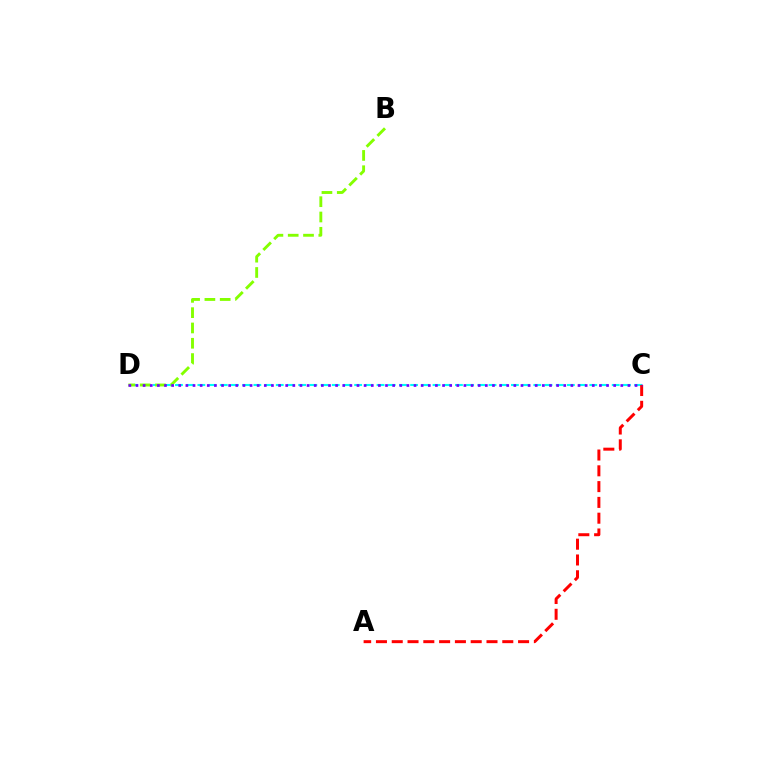{('C', 'D'): [{'color': '#00fff6', 'line_style': 'dashed', 'thickness': 1.52}, {'color': '#7200ff', 'line_style': 'dotted', 'thickness': 1.94}], ('B', 'D'): [{'color': '#84ff00', 'line_style': 'dashed', 'thickness': 2.08}], ('A', 'C'): [{'color': '#ff0000', 'line_style': 'dashed', 'thickness': 2.15}]}